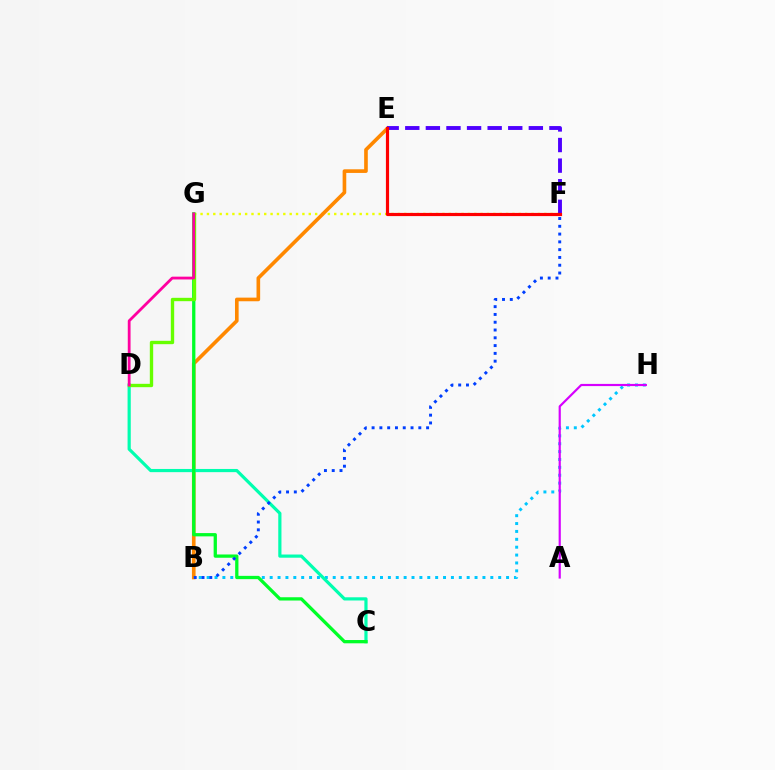{('B', 'H'): [{'color': '#00c7ff', 'line_style': 'dotted', 'thickness': 2.14}], ('F', 'G'): [{'color': '#eeff00', 'line_style': 'dotted', 'thickness': 1.73}], ('B', 'E'): [{'color': '#ff8800', 'line_style': 'solid', 'thickness': 2.62}], ('C', 'D'): [{'color': '#00ffaf', 'line_style': 'solid', 'thickness': 2.3}], ('C', 'G'): [{'color': '#00ff27', 'line_style': 'solid', 'thickness': 2.36}], ('A', 'H'): [{'color': '#d600ff', 'line_style': 'solid', 'thickness': 1.57}], ('B', 'F'): [{'color': '#003fff', 'line_style': 'dotted', 'thickness': 2.12}], ('E', 'F'): [{'color': '#4f00ff', 'line_style': 'dashed', 'thickness': 2.8}, {'color': '#ff0000', 'line_style': 'solid', 'thickness': 2.28}], ('D', 'G'): [{'color': '#66ff00', 'line_style': 'solid', 'thickness': 2.42}, {'color': '#ff00a0', 'line_style': 'solid', 'thickness': 2.01}]}